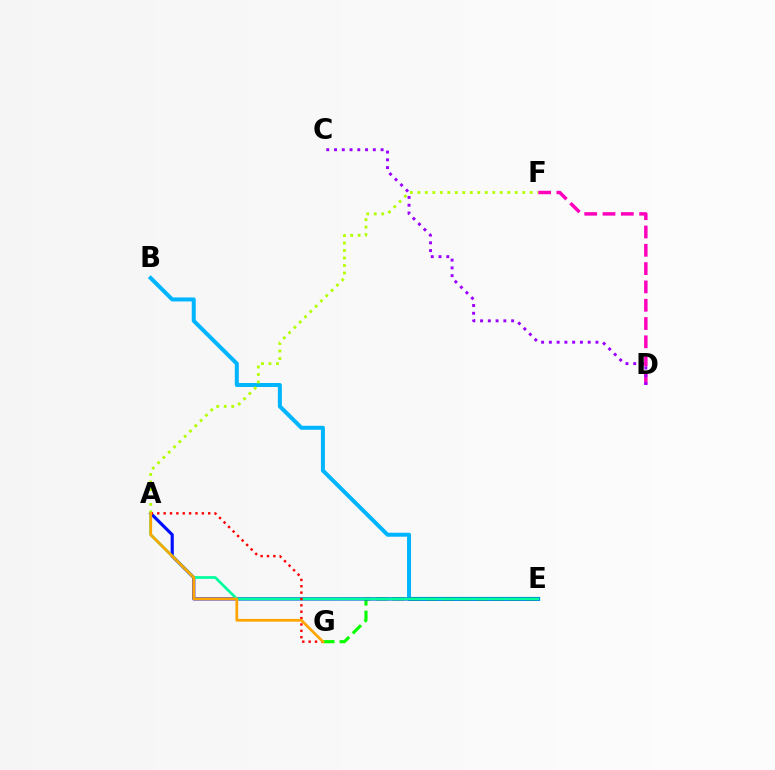{('B', 'E'): [{'color': '#00b5ff', 'line_style': 'solid', 'thickness': 2.88}], ('E', 'G'): [{'color': '#08ff00', 'line_style': 'dashed', 'thickness': 2.26}], ('D', 'F'): [{'color': '#ff00bd', 'line_style': 'dashed', 'thickness': 2.49}], ('A', 'E'): [{'color': '#0010ff', 'line_style': 'solid', 'thickness': 2.28}, {'color': '#00ff9d', 'line_style': 'solid', 'thickness': 1.94}], ('A', 'F'): [{'color': '#b3ff00', 'line_style': 'dotted', 'thickness': 2.04}], ('C', 'D'): [{'color': '#9b00ff', 'line_style': 'dotted', 'thickness': 2.11}], ('A', 'G'): [{'color': '#ff0000', 'line_style': 'dotted', 'thickness': 1.73}, {'color': '#ffa500', 'line_style': 'solid', 'thickness': 1.97}]}